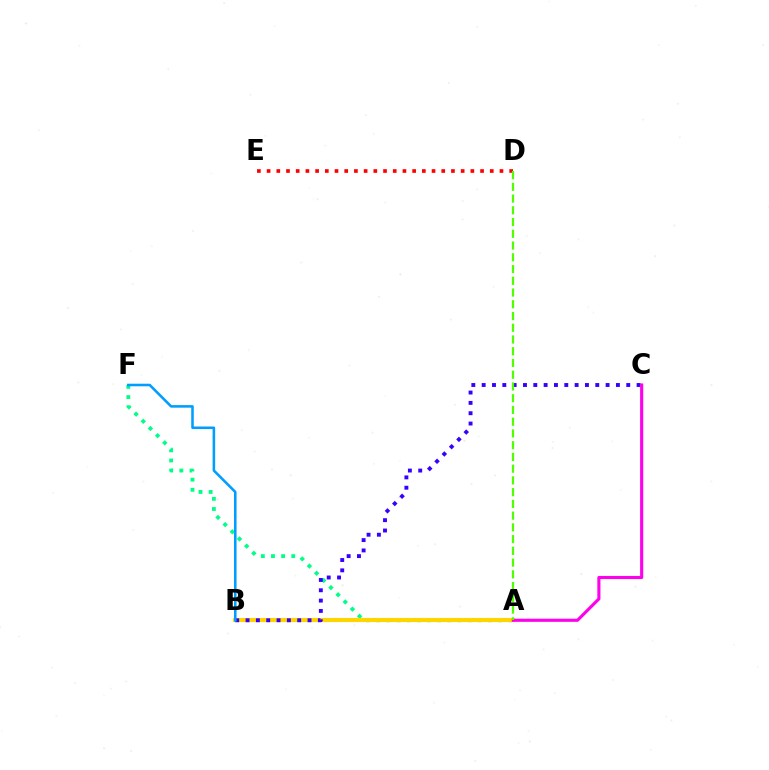{('A', 'F'): [{'color': '#00ff86', 'line_style': 'dotted', 'thickness': 2.76}], ('A', 'B'): [{'color': '#ffd500', 'line_style': 'solid', 'thickness': 2.98}], ('B', 'C'): [{'color': '#3700ff', 'line_style': 'dotted', 'thickness': 2.81}], ('B', 'F'): [{'color': '#009eff', 'line_style': 'solid', 'thickness': 1.85}], ('A', 'C'): [{'color': '#ff00ed', 'line_style': 'solid', 'thickness': 2.24}], ('D', 'E'): [{'color': '#ff0000', 'line_style': 'dotted', 'thickness': 2.64}], ('A', 'D'): [{'color': '#4fff00', 'line_style': 'dashed', 'thickness': 1.6}]}